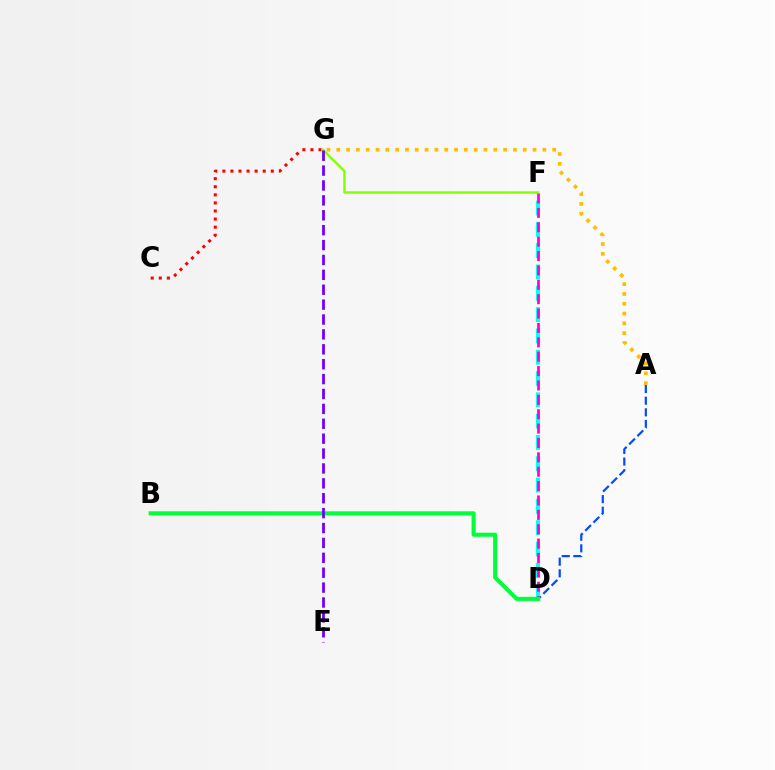{('A', 'D'): [{'color': '#004bff', 'line_style': 'dashed', 'thickness': 1.58}], ('A', 'G'): [{'color': '#ffbd00', 'line_style': 'dotted', 'thickness': 2.67}], ('D', 'F'): [{'color': '#00fff6', 'line_style': 'dashed', 'thickness': 2.89}, {'color': '#ff00cf', 'line_style': 'dashed', 'thickness': 1.95}], ('B', 'D'): [{'color': '#00ff39', 'line_style': 'solid', 'thickness': 2.93}], ('C', 'G'): [{'color': '#ff0000', 'line_style': 'dotted', 'thickness': 2.19}], ('F', 'G'): [{'color': '#84ff00', 'line_style': 'solid', 'thickness': 1.72}], ('E', 'G'): [{'color': '#7200ff', 'line_style': 'dashed', 'thickness': 2.02}]}